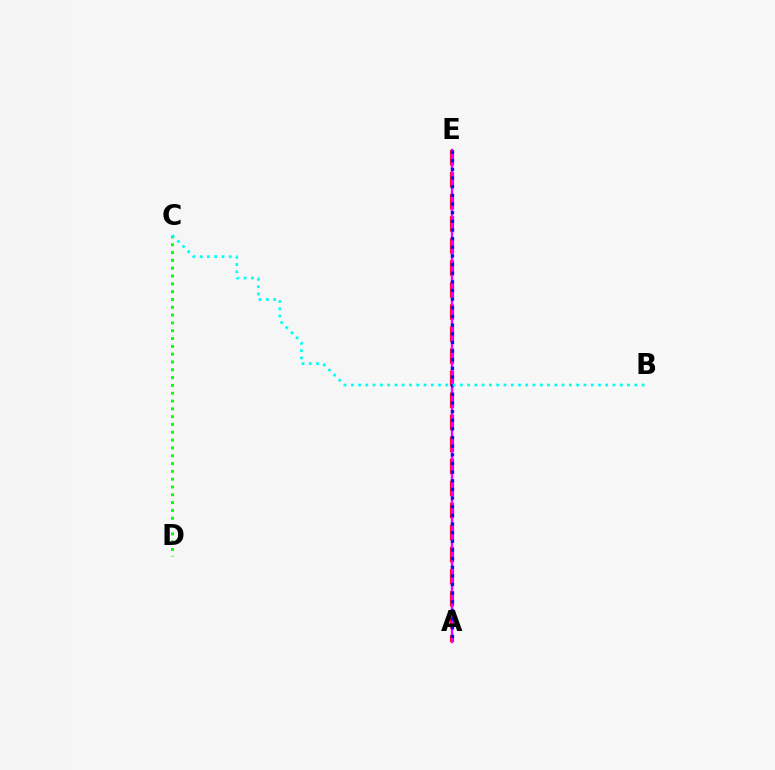{('A', 'E'): [{'color': '#ff0000', 'line_style': 'dashed', 'thickness': 3.0}, {'color': '#fcf500', 'line_style': 'solid', 'thickness': 1.52}, {'color': '#ee00ff', 'line_style': 'solid', 'thickness': 1.75}, {'color': '#0010ff', 'line_style': 'dotted', 'thickness': 2.35}], ('C', 'D'): [{'color': '#08ff00', 'line_style': 'dotted', 'thickness': 2.12}], ('B', 'C'): [{'color': '#00fff6', 'line_style': 'dotted', 'thickness': 1.97}]}